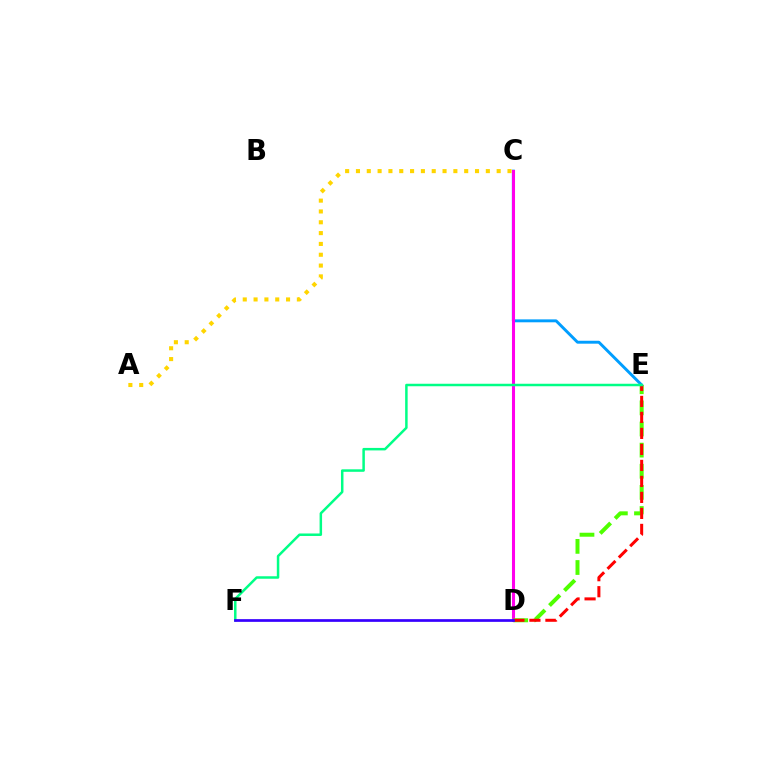{('C', 'E'): [{'color': '#009eff', 'line_style': 'solid', 'thickness': 2.1}], ('A', 'C'): [{'color': '#ffd500', 'line_style': 'dotted', 'thickness': 2.94}], ('C', 'D'): [{'color': '#ff00ed', 'line_style': 'solid', 'thickness': 2.2}], ('D', 'E'): [{'color': '#4fff00', 'line_style': 'dashed', 'thickness': 2.87}, {'color': '#ff0000', 'line_style': 'dashed', 'thickness': 2.17}], ('E', 'F'): [{'color': '#00ff86', 'line_style': 'solid', 'thickness': 1.8}], ('D', 'F'): [{'color': '#3700ff', 'line_style': 'solid', 'thickness': 1.96}]}